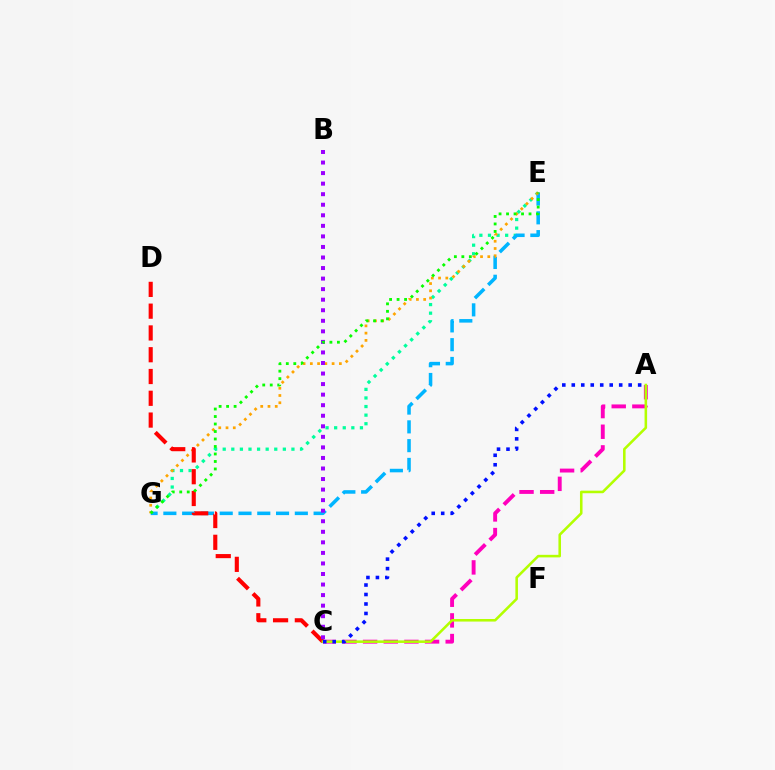{('A', 'C'): [{'color': '#ff00bd', 'line_style': 'dashed', 'thickness': 2.8}, {'color': '#b3ff00', 'line_style': 'solid', 'thickness': 1.84}, {'color': '#0010ff', 'line_style': 'dotted', 'thickness': 2.58}], ('E', 'G'): [{'color': '#00ff9d', 'line_style': 'dotted', 'thickness': 2.33}, {'color': '#00b5ff', 'line_style': 'dashed', 'thickness': 2.55}, {'color': '#ffa500', 'line_style': 'dotted', 'thickness': 1.97}, {'color': '#08ff00', 'line_style': 'dotted', 'thickness': 2.04}], ('C', 'D'): [{'color': '#ff0000', 'line_style': 'dashed', 'thickness': 2.96}], ('B', 'C'): [{'color': '#9b00ff', 'line_style': 'dotted', 'thickness': 2.87}]}